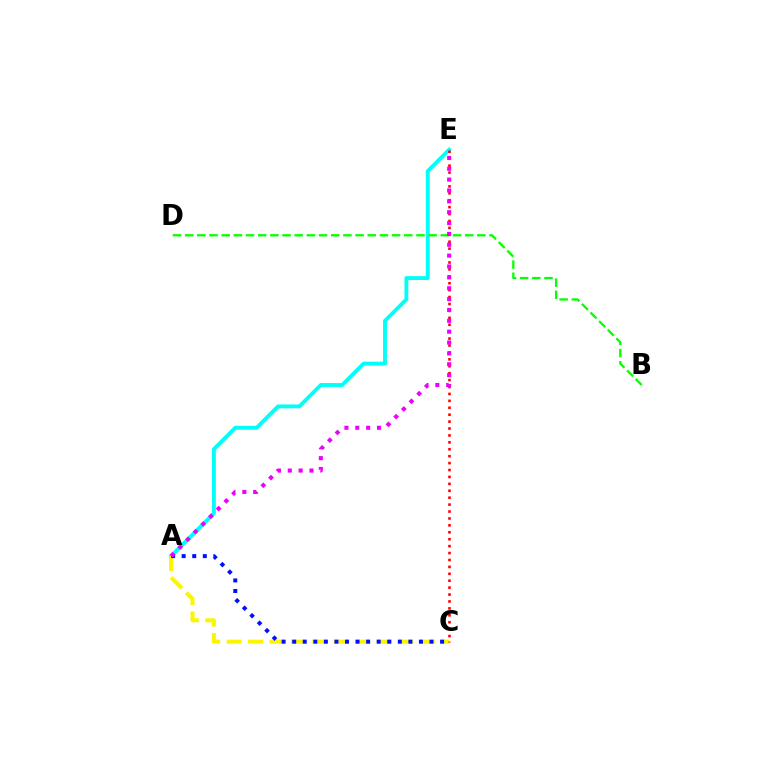{('A', 'E'): [{'color': '#00fff6', 'line_style': 'solid', 'thickness': 2.8}, {'color': '#ee00ff', 'line_style': 'dotted', 'thickness': 2.95}], ('A', 'C'): [{'color': '#fcf500', 'line_style': 'dashed', 'thickness': 2.91}, {'color': '#0010ff', 'line_style': 'dotted', 'thickness': 2.87}], ('C', 'E'): [{'color': '#ff0000', 'line_style': 'dotted', 'thickness': 1.88}], ('B', 'D'): [{'color': '#08ff00', 'line_style': 'dashed', 'thickness': 1.65}]}